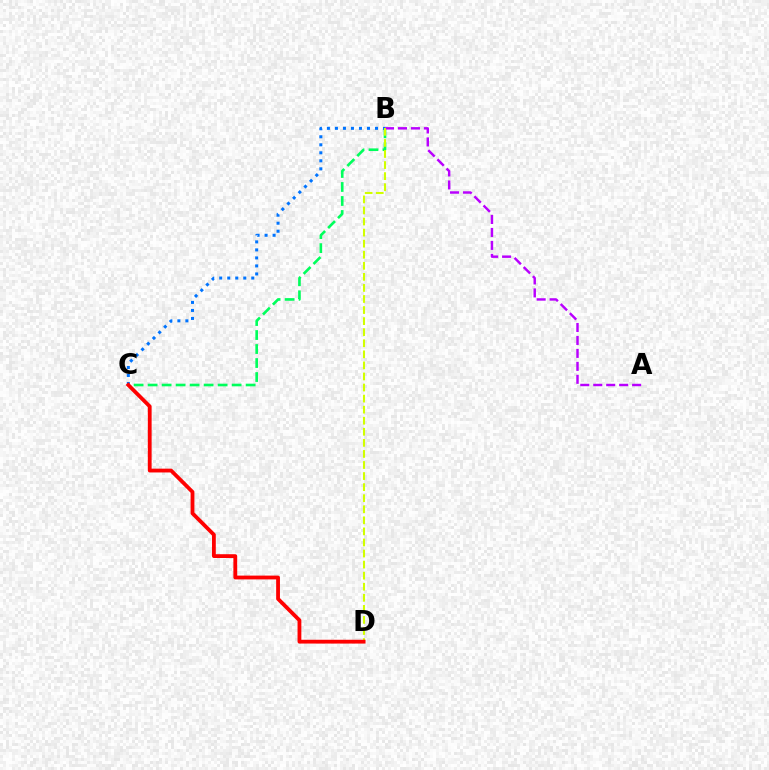{('B', 'C'): [{'color': '#00ff5c', 'line_style': 'dashed', 'thickness': 1.9}, {'color': '#0074ff', 'line_style': 'dotted', 'thickness': 2.18}], ('A', 'B'): [{'color': '#b900ff', 'line_style': 'dashed', 'thickness': 1.76}], ('B', 'D'): [{'color': '#d1ff00', 'line_style': 'dashed', 'thickness': 1.5}], ('C', 'D'): [{'color': '#ff0000', 'line_style': 'solid', 'thickness': 2.74}]}